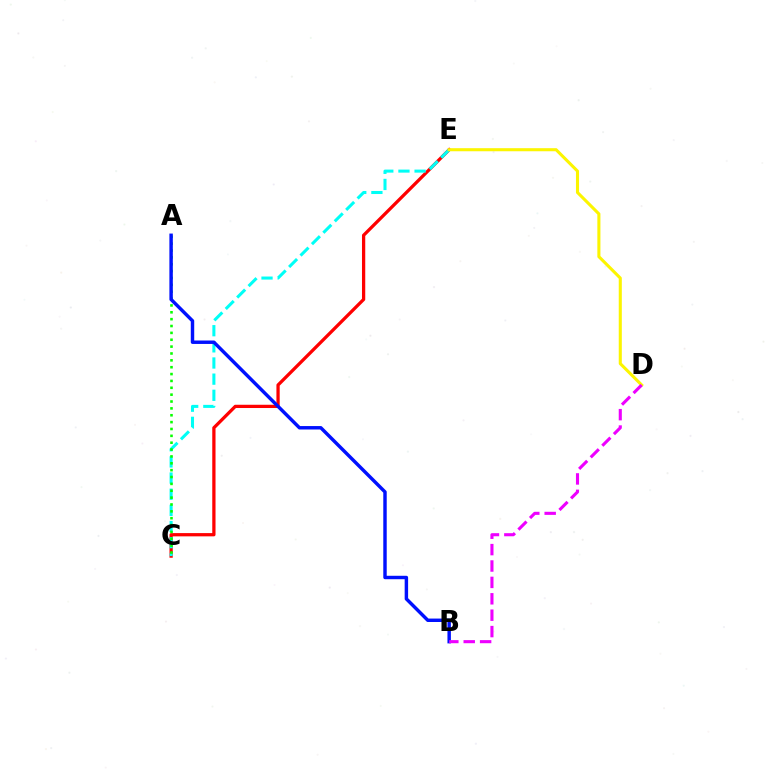{('C', 'E'): [{'color': '#ff0000', 'line_style': 'solid', 'thickness': 2.35}, {'color': '#00fff6', 'line_style': 'dashed', 'thickness': 2.19}], ('A', 'C'): [{'color': '#08ff00', 'line_style': 'dotted', 'thickness': 1.86}], ('A', 'B'): [{'color': '#0010ff', 'line_style': 'solid', 'thickness': 2.48}], ('D', 'E'): [{'color': '#fcf500', 'line_style': 'solid', 'thickness': 2.21}], ('B', 'D'): [{'color': '#ee00ff', 'line_style': 'dashed', 'thickness': 2.23}]}